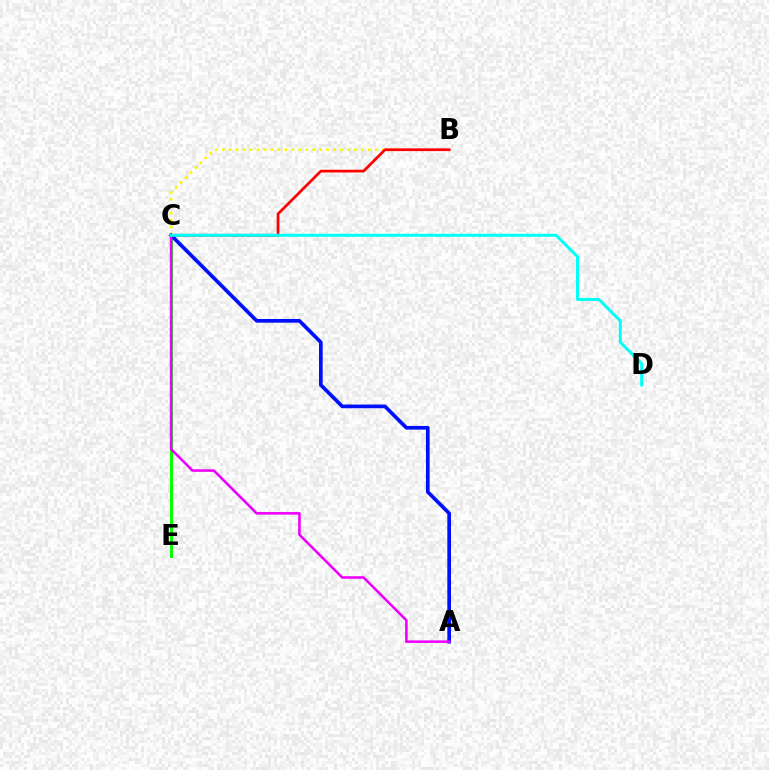{('C', 'E'): [{'color': '#08ff00', 'line_style': 'solid', 'thickness': 2.16}], ('B', 'C'): [{'color': '#fcf500', 'line_style': 'dotted', 'thickness': 1.89}, {'color': '#ff0000', 'line_style': 'solid', 'thickness': 1.96}], ('A', 'C'): [{'color': '#0010ff', 'line_style': 'solid', 'thickness': 2.65}, {'color': '#ee00ff', 'line_style': 'solid', 'thickness': 1.85}], ('C', 'D'): [{'color': '#00fff6', 'line_style': 'solid', 'thickness': 2.16}]}